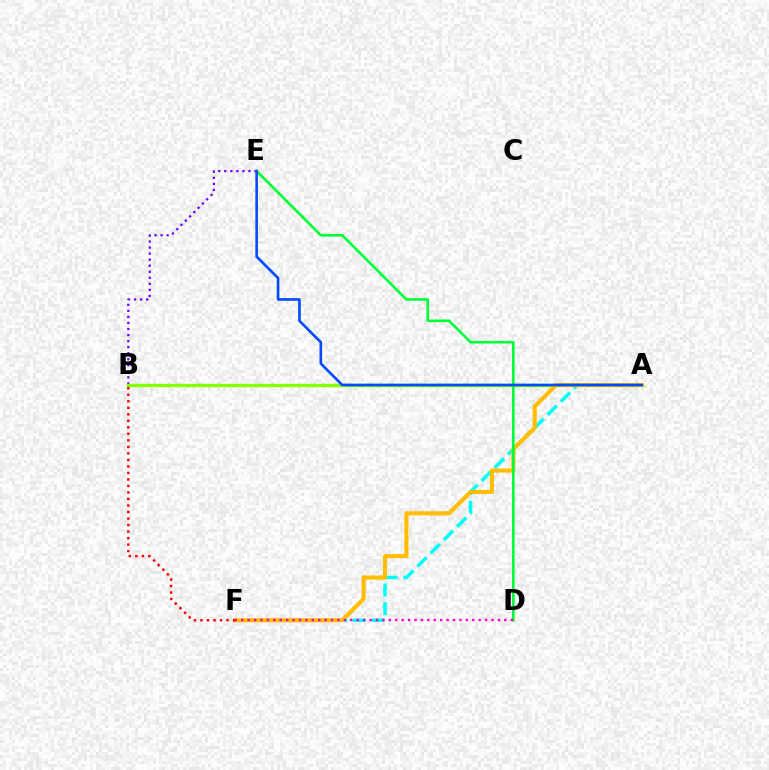{('A', 'F'): [{'color': '#00fff6', 'line_style': 'dashed', 'thickness': 2.54}, {'color': '#ffbd00', 'line_style': 'solid', 'thickness': 2.95}], ('B', 'E'): [{'color': '#7200ff', 'line_style': 'dotted', 'thickness': 1.64}], ('A', 'B'): [{'color': '#84ff00', 'line_style': 'solid', 'thickness': 2.42}], ('D', 'E'): [{'color': '#00ff39', 'line_style': 'solid', 'thickness': 1.88}], ('B', 'F'): [{'color': '#ff0000', 'line_style': 'dotted', 'thickness': 1.77}], ('D', 'F'): [{'color': '#ff00cf', 'line_style': 'dotted', 'thickness': 1.74}], ('A', 'E'): [{'color': '#004bff', 'line_style': 'solid', 'thickness': 1.89}]}